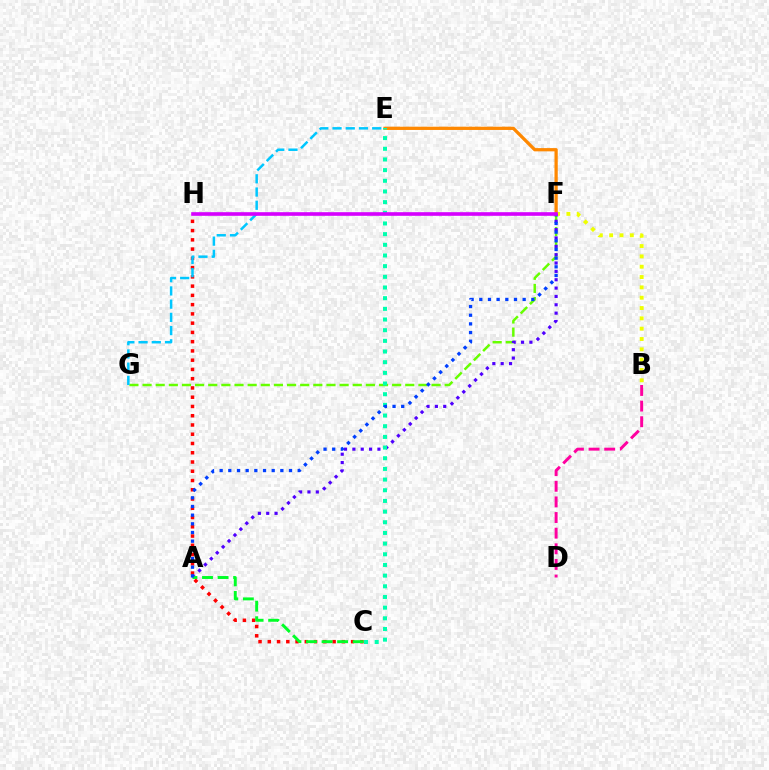{('F', 'G'): [{'color': '#66ff00', 'line_style': 'dashed', 'thickness': 1.78}], ('B', 'D'): [{'color': '#ff00a0', 'line_style': 'dashed', 'thickness': 2.12}], ('C', 'H'): [{'color': '#ff0000', 'line_style': 'dotted', 'thickness': 2.51}], ('B', 'F'): [{'color': '#eeff00', 'line_style': 'dotted', 'thickness': 2.81}], ('E', 'F'): [{'color': '#ff8800', 'line_style': 'solid', 'thickness': 2.34}], ('A', 'F'): [{'color': '#4f00ff', 'line_style': 'dotted', 'thickness': 2.27}, {'color': '#003fff', 'line_style': 'dotted', 'thickness': 2.36}], ('E', 'G'): [{'color': '#00c7ff', 'line_style': 'dashed', 'thickness': 1.8}], ('A', 'C'): [{'color': '#00ff27', 'line_style': 'dashed', 'thickness': 2.11}], ('C', 'E'): [{'color': '#00ffaf', 'line_style': 'dotted', 'thickness': 2.9}], ('F', 'H'): [{'color': '#d600ff', 'line_style': 'solid', 'thickness': 2.61}]}